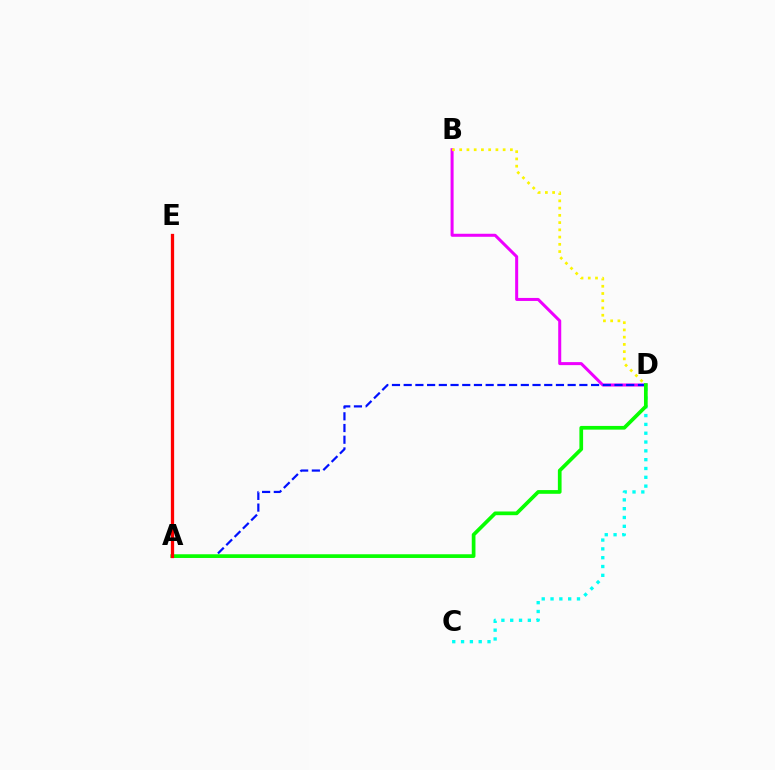{('C', 'D'): [{'color': '#00fff6', 'line_style': 'dotted', 'thickness': 2.4}], ('B', 'D'): [{'color': '#ee00ff', 'line_style': 'solid', 'thickness': 2.17}, {'color': '#fcf500', 'line_style': 'dotted', 'thickness': 1.97}], ('A', 'D'): [{'color': '#0010ff', 'line_style': 'dashed', 'thickness': 1.59}, {'color': '#08ff00', 'line_style': 'solid', 'thickness': 2.67}], ('A', 'E'): [{'color': '#ff0000', 'line_style': 'solid', 'thickness': 2.36}]}